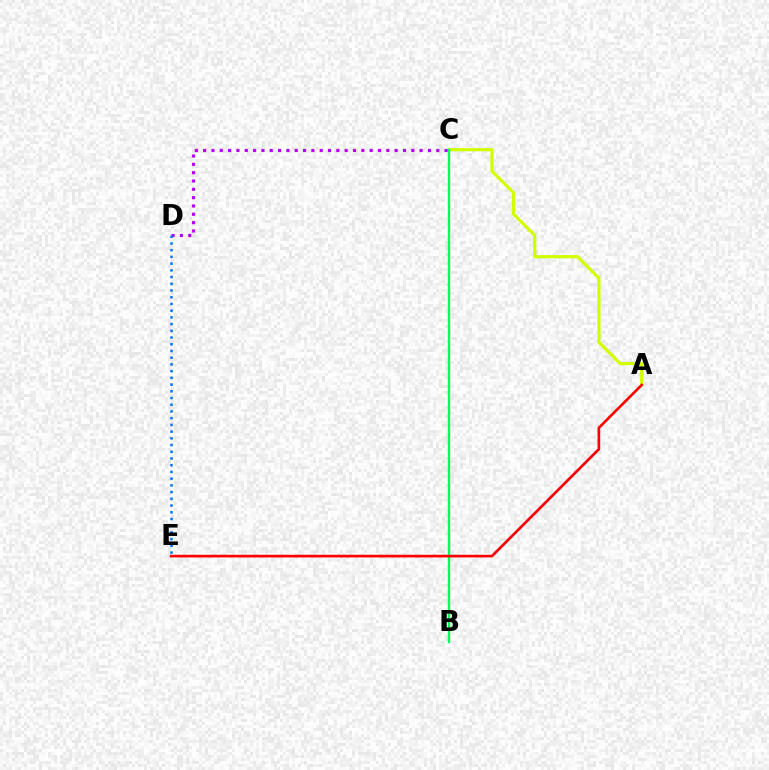{('A', 'C'): [{'color': '#d1ff00', 'line_style': 'solid', 'thickness': 2.29}], ('B', 'C'): [{'color': '#00ff5c', 'line_style': 'solid', 'thickness': 1.71}], ('C', 'D'): [{'color': '#b900ff', 'line_style': 'dotted', 'thickness': 2.26}], ('A', 'E'): [{'color': '#ff0000', 'line_style': 'solid', 'thickness': 1.92}], ('D', 'E'): [{'color': '#0074ff', 'line_style': 'dotted', 'thickness': 1.83}]}